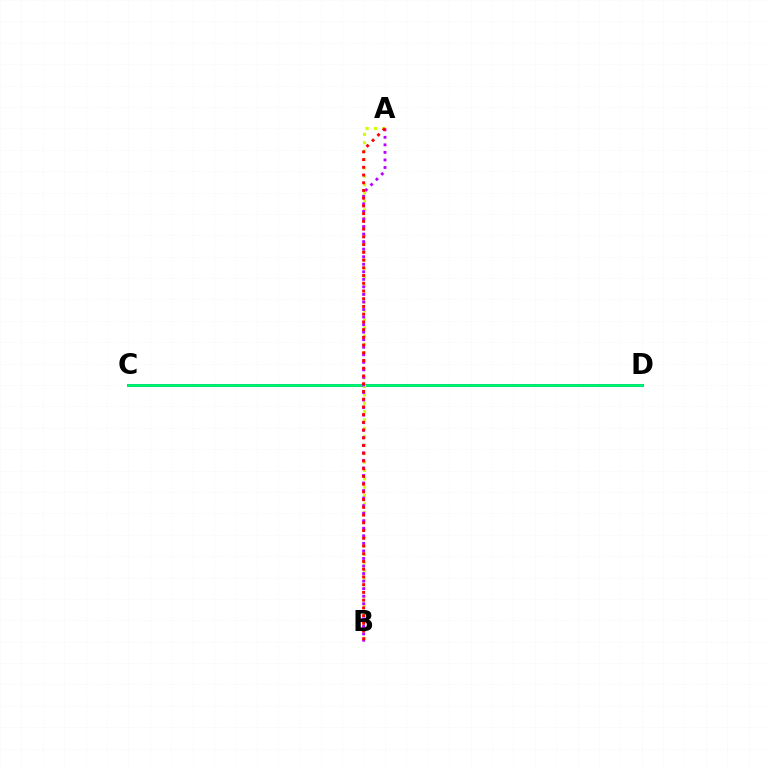{('C', 'D'): [{'color': '#0074ff', 'line_style': 'solid', 'thickness': 2.09}, {'color': '#00ff5c', 'line_style': 'solid', 'thickness': 1.84}], ('A', 'B'): [{'color': '#d1ff00', 'line_style': 'dotted', 'thickness': 2.28}, {'color': '#b900ff', 'line_style': 'dotted', 'thickness': 2.05}, {'color': '#ff0000', 'line_style': 'dotted', 'thickness': 2.1}]}